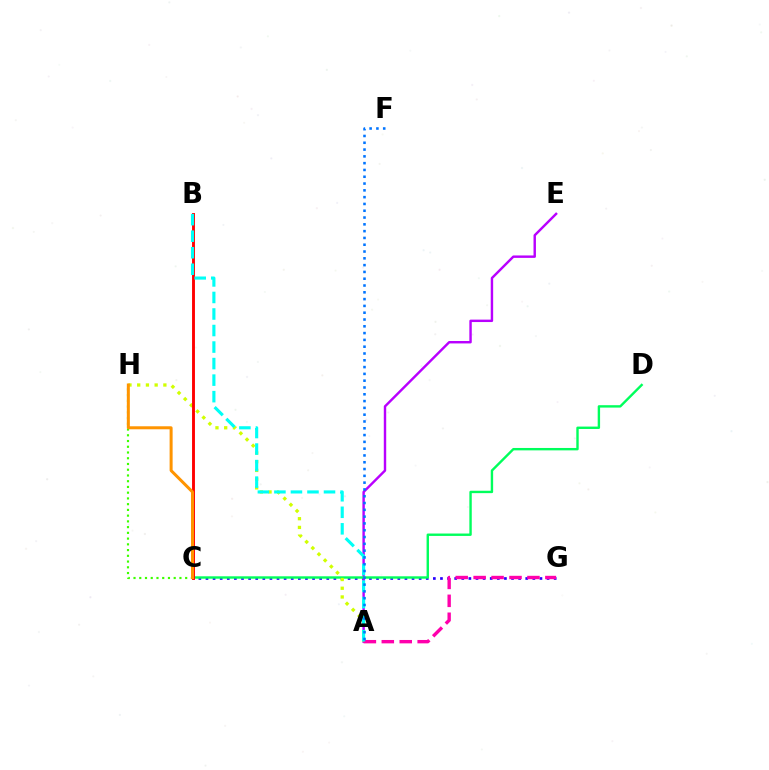{('C', 'G'): [{'color': '#2500ff', 'line_style': 'dotted', 'thickness': 1.93}], ('A', 'E'): [{'color': '#b900ff', 'line_style': 'solid', 'thickness': 1.75}], ('C', 'H'): [{'color': '#3dff00', 'line_style': 'dotted', 'thickness': 1.56}, {'color': '#ff9400', 'line_style': 'solid', 'thickness': 2.16}], ('C', 'D'): [{'color': '#00ff5c', 'line_style': 'solid', 'thickness': 1.72}], ('A', 'H'): [{'color': '#d1ff00', 'line_style': 'dotted', 'thickness': 2.37}], ('B', 'C'): [{'color': '#ff0000', 'line_style': 'solid', 'thickness': 2.08}], ('A', 'G'): [{'color': '#ff00ac', 'line_style': 'dashed', 'thickness': 2.44}], ('A', 'B'): [{'color': '#00fff6', 'line_style': 'dashed', 'thickness': 2.25}], ('A', 'F'): [{'color': '#0074ff', 'line_style': 'dotted', 'thickness': 1.85}]}